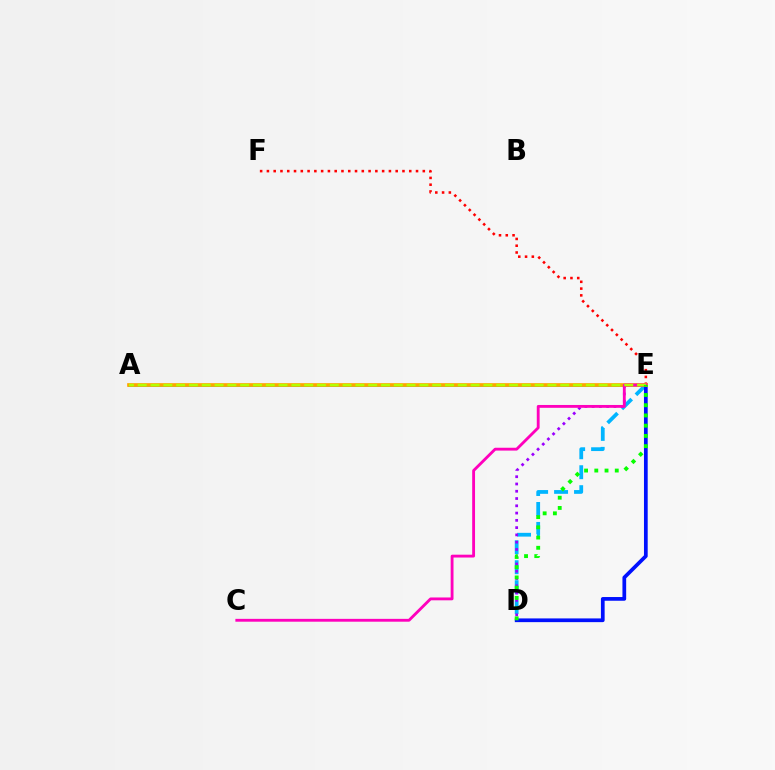{('D', 'E'): [{'color': '#00b5ff', 'line_style': 'dashed', 'thickness': 2.71}, {'color': '#0010ff', 'line_style': 'solid', 'thickness': 2.68}, {'color': '#9b00ff', 'line_style': 'dotted', 'thickness': 1.98}, {'color': '#08ff00', 'line_style': 'dotted', 'thickness': 2.78}], ('E', 'F'): [{'color': '#ff0000', 'line_style': 'dotted', 'thickness': 1.84}], ('A', 'E'): [{'color': '#00ff9d', 'line_style': 'solid', 'thickness': 2.07}, {'color': '#ffa500', 'line_style': 'solid', 'thickness': 2.65}, {'color': '#b3ff00', 'line_style': 'dashed', 'thickness': 1.74}], ('C', 'E'): [{'color': '#ff00bd', 'line_style': 'solid', 'thickness': 2.05}]}